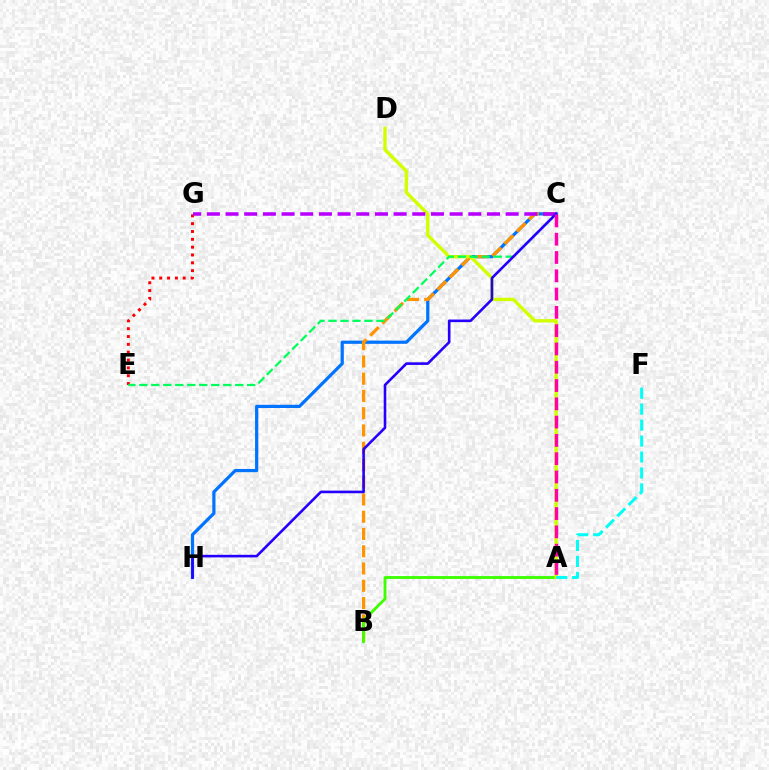{('C', 'H'): [{'color': '#0074ff', 'line_style': 'solid', 'thickness': 2.31}, {'color': '#2500ff', 'line_style': 'solid', 'thickness': 1.87}], ('E', 'G'): [{'color': '#ff0000', 'line_style': 'dotted', 'thickness': 2.13}], ('B', 'C'): [{'color': '#ff9400', 'line_style': 'dashed', 'thickness': 2.34}], ('A', 'B'): [{'color': '#3dff00', 'line_style': 'solid', 'thickness': 2.06}], ('A', 'D'): [{'color': '#d1ff00', 'line_style': 'solid', 'thickness': 2.43}], ('C', 'E'): [{'color': '#00ff5c', 'line_style': 'dashed', 'thickness': 1.63}], ('C', 'G'): [{'color': '#b900ff', 'line_style': 'dashed', 'thickness': 2.54}], ('A', 'C'): [{'color': '#ff00ac', 'line_style': 'dashed', 'thickness': 2.49}], ('A', 'F'): [{'color': '#00fff6', 'line_style': 'dashed', 'thickness': 2.17}]}